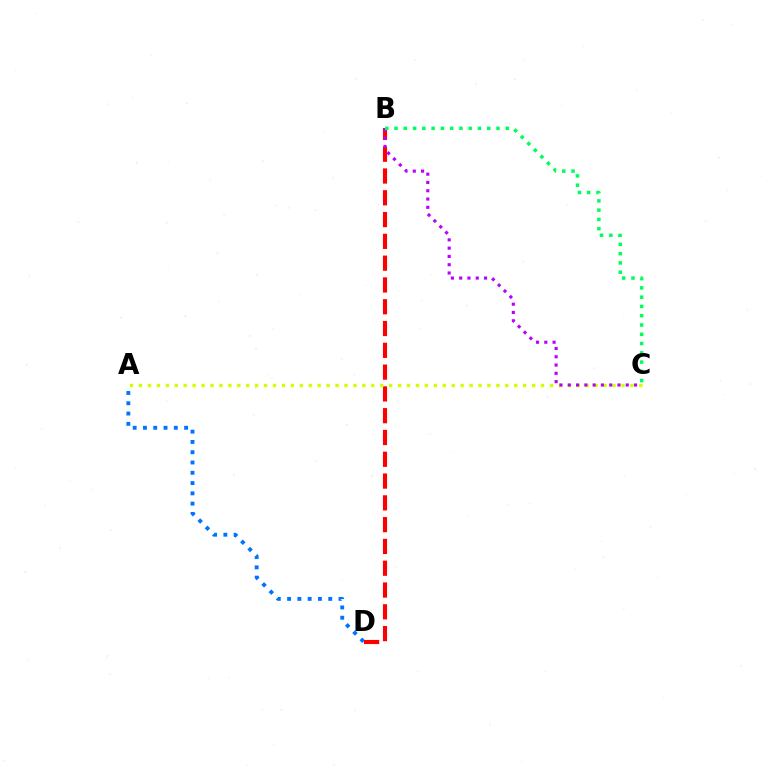{('A', 'D'): [{'color': '#0074ff', 'line_style': 'dotted', 'thickness': 2.79}], ('B', 'D'): [{'color': '#ff0000', 'line_style': 'dashed', 'thickness': 2.96}], ('A', 'C'): [{'color': '#d1ff00', 'line_style': 'dotted', 'thickness': 2.43}], ('B', 'C'): [{'color': '#b900ff', 'line_style': 'dotted', 'thickness': 2.25}, {'color': '#00ff5c', 'line_style': 'dotted', 'thickness': 2.52}]}